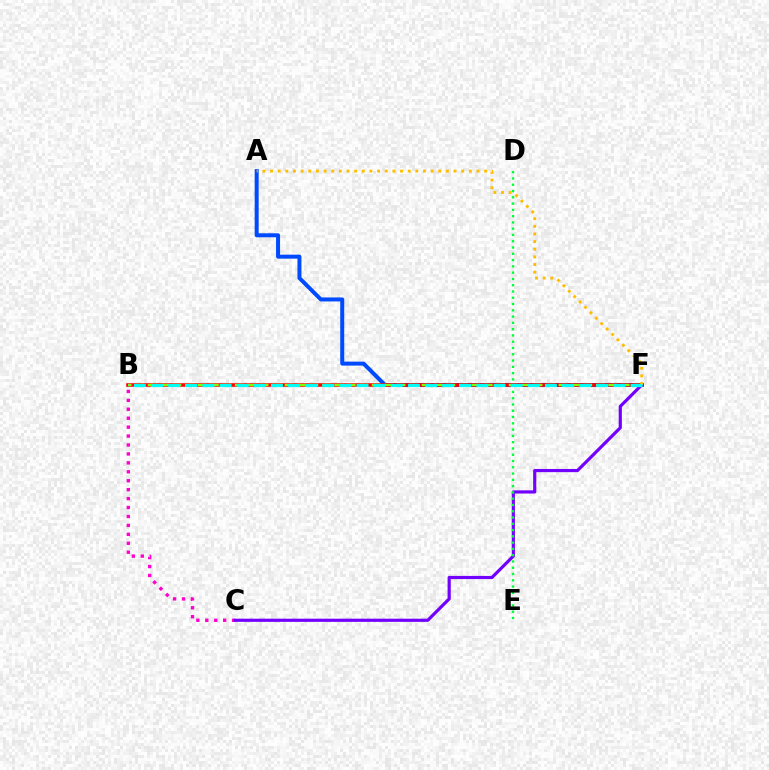{('A', 'F'): [{'color': '#004bff', 'line_style': 'solid', 'thickness': 2.88}, {'color': '#ffbd00', 'line_style': 'dotted', 'thickness': 2.08}], ('B', 'F'): [{'color': '#ff0000', 'line_style': 'solid', 'thickness': 2.57}, {'color': '#84ff00', 'line_style': 'dashed', 'thickness': 1.69}, {'color': '#00fff6', 'line_style': 'dashed', 'thickness': 2.33}], ('B', 'C'): [{'color': '#ff00cf', 'line_style': 'dotted', 'thickness': 2.43}], ('C', 'F'): [{'color': '#7200ff', 'line_style': 'solid', 'thickness': 2.28}], ('D', 'E'): [{'color': '#00ff39', 'line_style': 'dotted', 'thickness': 1.71}]}